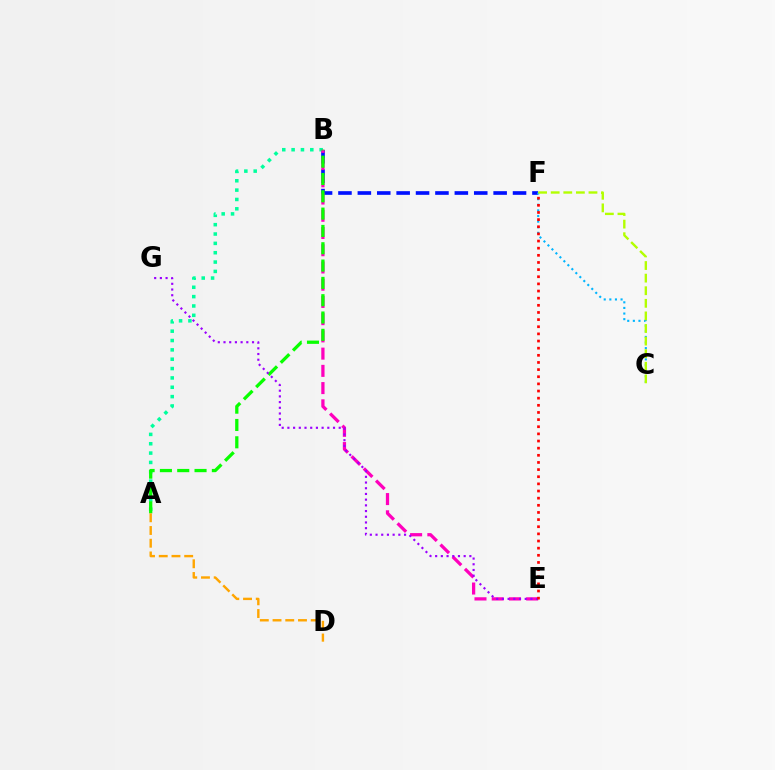{('B', 'F'): [{'color': '#0010ff', 'line_style': 'dashed', 'thickness': 2.64}], ('A', 'B'): [{'color': '#00ff9d', 'line_style': 'dotted', 'thickness': 2.54}, {'color': '#08ff00', 'line_style': 'dashed', 'thickness': 2.35}], ('B', 'E'): [{'color': '#ff00bd', 'line_style': 'dashed', 'thickness': 2.34}], ('E', 'G'): [{'color': '#9b00ff', 'line_style': 'dotted', 'thickness': 1.55}], ('C', 'F'): [{'color': '#00b5ff', 'line_style': 'dotted', 'thickness': 1.53}, {'color': '#b3ff00', 'line_style': 'dashed', 'thickness': 1.71}], ('A', 'D'): [{'color': '#ffa500', 'line_style': 'dashed', 'thickness': 1.73}], ('E', 'F'): [{'color': '#ff0000', 'line_style': 'dotted', 'thickness': 1.94}]}